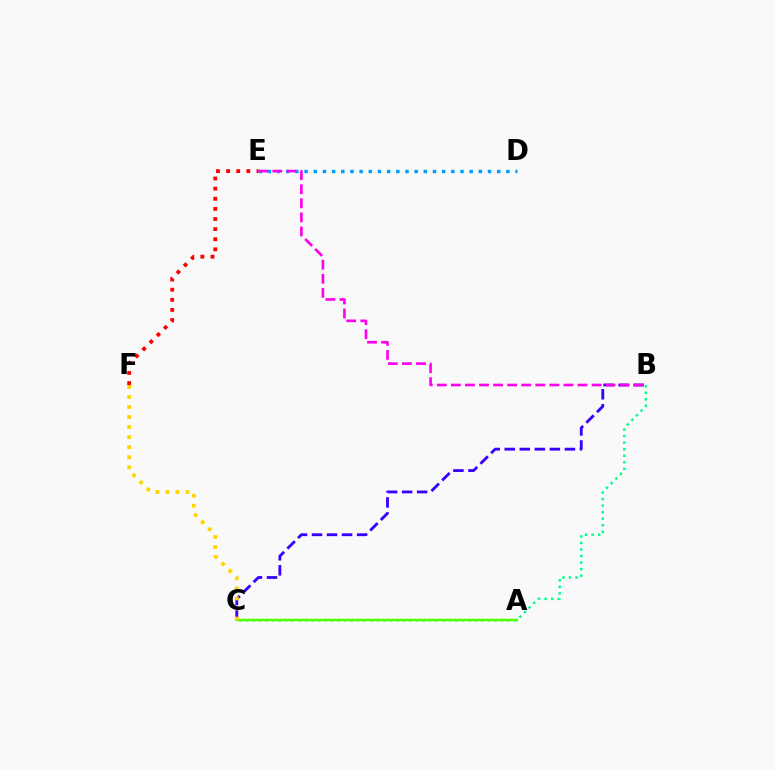{('D', 'E'): [{'color': '#009eff', 'line_style': 'dotted', 'thickness': 2.49}], ('B', 'C'): [{'color': '#3700ff', 'line_style': 'dashed', 'thickness': 2.04}, {'color': '#00ff86', 'line_style': 'dotted', 'thickness': 1.78}], ('E', 'F'): [{'color': '#ff0000', 'line_style': 'dotted', 'thickness': 2.75}], ('B', 'E'): [{'color': '#ff00ed', 'line_style': 'dashed', 'thickness': 1.91}], ('A', 'C'): [{'color': '#4fff00', 'line_style': 'solid', 'thickness': 1.77}], ('C', 'F'): [{'color': '#ffd500', 'line_style': 'dotted', 'thickness': 2.73}]}